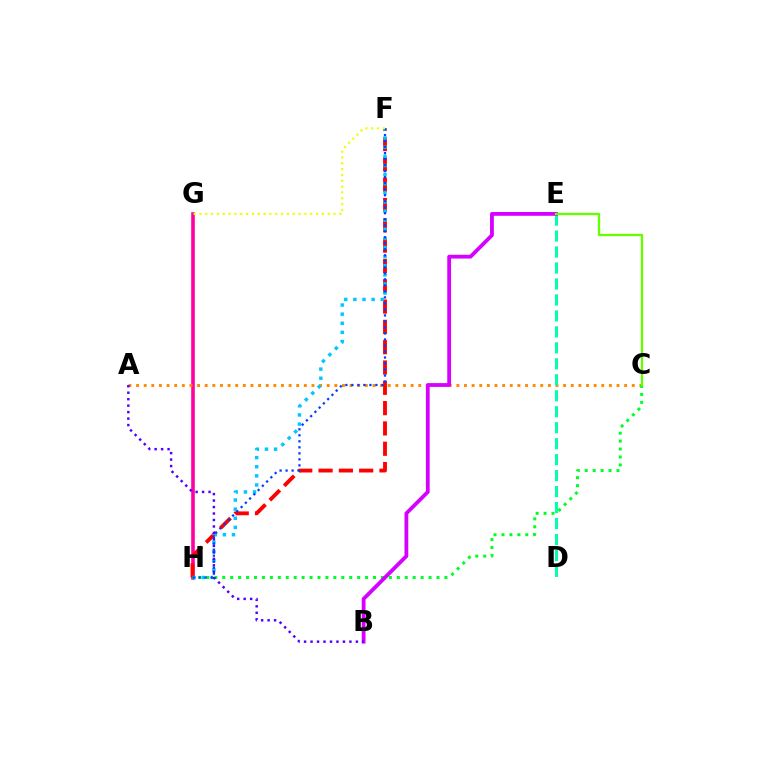{('G', 'H'): [{'color': '#ff00a0', 'line_style': 'solid', 'thickness': 2.58}], ('A', 'C'): [{'color': '#ff8800', 'line_style': 'dotted', 'thickness': 2.07}], ('D', 'E'): [{'color': '#00ffaf', 'line_style': 'dashed', 'thickness': 2.17}], ('F', 'H'): [{'color': '#ff0000', 'line_style': 'dashed', 'thickness': 2.76}, {'color': '#00c7ff', 'line_style': 'dotted', 'thickness': 2.48}, {'color': '#003fff', 'line_style': 'dotted', 'thickness': 1.63}], ('C', 'H'): [{'color': '#00ff27', 'line_style': 'dotted', 'thickness': 2.16}], ('B', 'E'): [{'color': '#d600ff', 'line_style': 'solid', 'thickness': 2.73}], ('C', 'E'): [{'color': '#66ff00', 'line_style': 'solid', 'thickness': 1.66}], ('F', 'G'): [{'color': '#eeff00', 'line_style': 'dotted', 'thickness': 1.58}], ('A', 'B'): [{'color': '#4f00ff', 'line_style': 'dotted', 'thickness': 1.76}]}